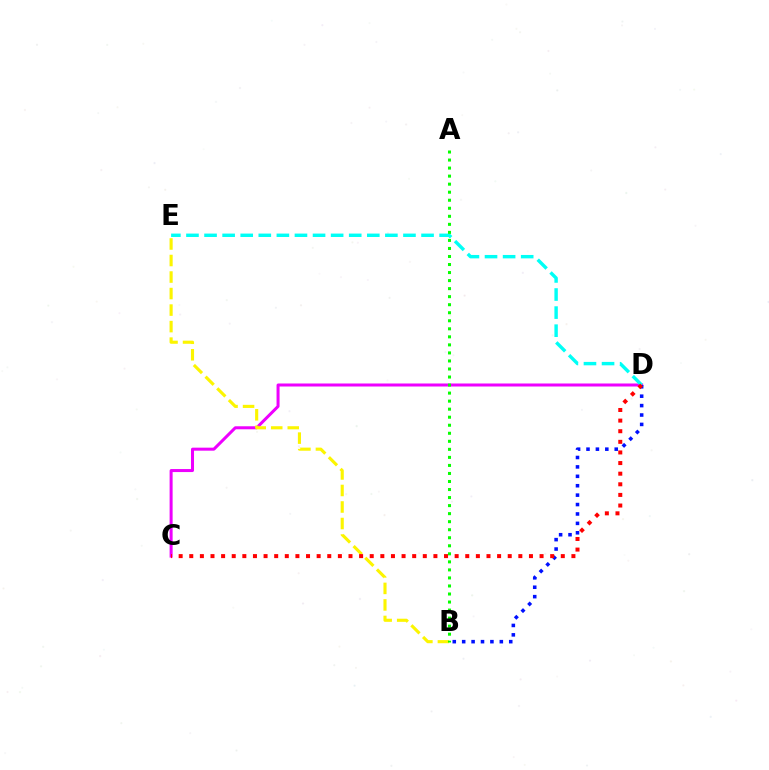{('C', 'D'): [{'color': '#ee00ff', 'line_style': 'solid', 'thickness': 2.17}, {'color': '#ff0000', 'line_style': 'dotted', 'thickness': 2.88}], ('B', 'E'): [{'color': '#fcf500', 'line_style': 'dashed', 'thickness': 2.24}], ('B', 'D'): [{'color': '#0010ff', 'line_style': 'dotted', 'thickness': 2.56}], ('D', 'E'): [{'color': '#00fff6', 'line_style': 'dashed', 'thickness': 2.46}], ('A', 'B'): [{'color': '#08ff00', 'line_style': 'dotted', 'thickness': 2.18}]}